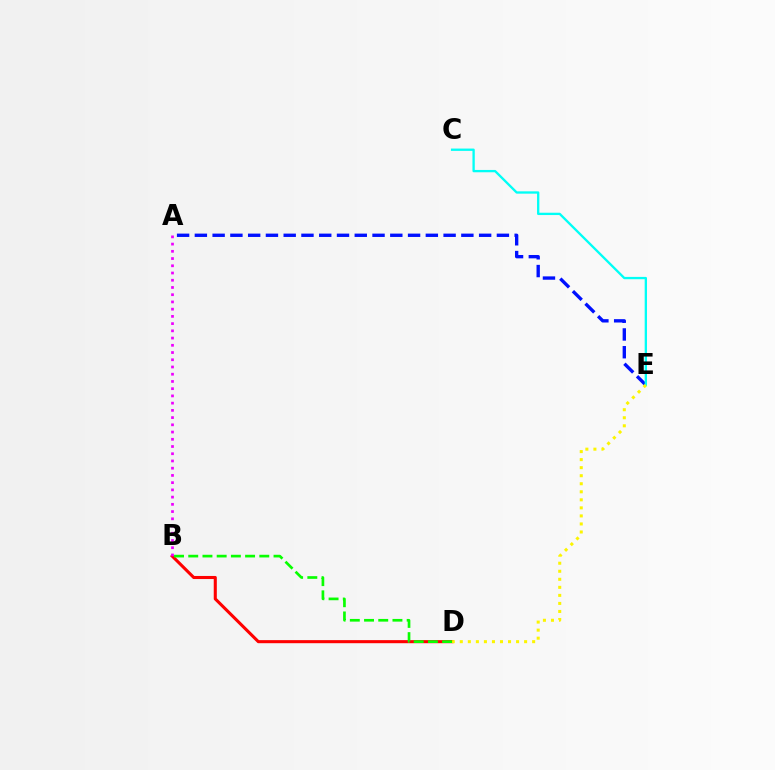{('A', 'E'): [{'color': '#0010ff', 'line_style': 'dashed', 'thickness': 2.41}], ('B', 'D'): [{'color': '#ff0000', 'line_style': 'solid', 'thickness': 2.21}, {'color': '#08ff00', 'line_style': 'dashed', 'thickness': 1.93}], ('A', 'B'): [{'color': '#ee00ff', 'line_style': 'dotted', 'thickness': 1.96}], ('C', 'E'): [{'color': '#00fff6', 'line_style': 'solid', 'thickness': 1.67}], ('D', 'E'): [{'color': '#fcf500', 'line_style': 'dotted', 'thickness': 2.18}]}